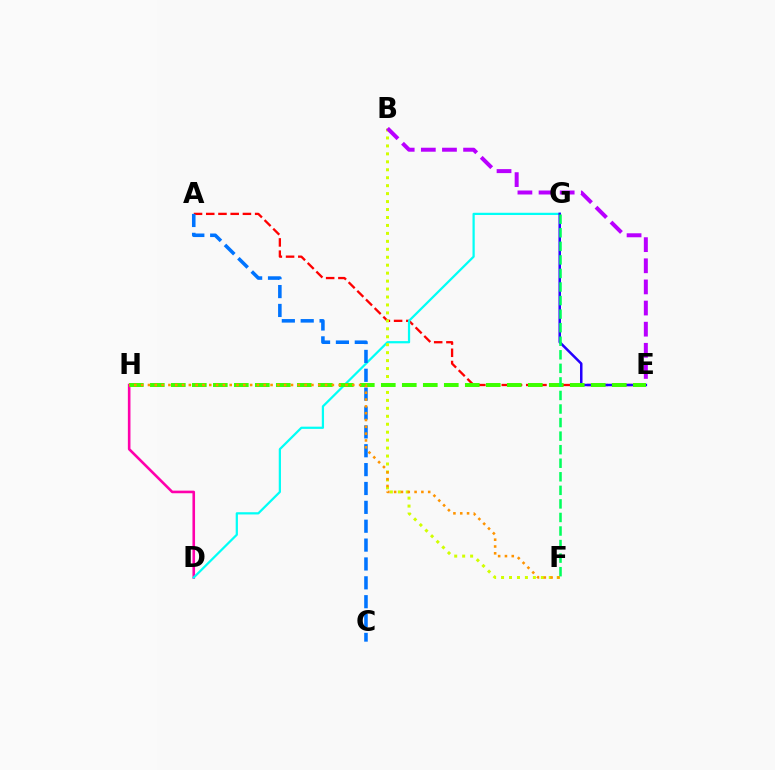{('D', 'H'): [{'color': '#ff00ac', 'line_style': 'solid', 'thickness': 1.87}], ('A', 'E'): [{'color': '#ff0000', 'line_style': 'dashed', 'thickness': 1.66}], ('D', 'G'): [{'color': '#00fff6', 'line_style': 'solid', 'thickness': 1.61}], ('B', 'F'): [{'color': '#d1ff00', 'line_style': 'dotted', 'thickness': 2.16}], ('E', 'G'): [{'color': '#2500ff', 'line_style': 'solid', 'thickness': 1.81}], ('A', 'C'): [{'color': '#0074ff', 'line_style': 'dashed', 'thickness': 2.56}], ('E', 'H'): [{'color': '#3dff00', 'line_style': 'dashed', 'thickness': 2.85}], ('F', 'G'): [{'color': '#00ff5c', 'line_style': 'dashed', 'thickness': 1.84}], ('B', 'E'): [{'color': '#b900ff', 'line_style': 'dashed', 'thickness': 2.87}], ('F', 'H'): [{'color': '#ff9400', 'line_style': 'dotted', 'thickness': 1.85}]}